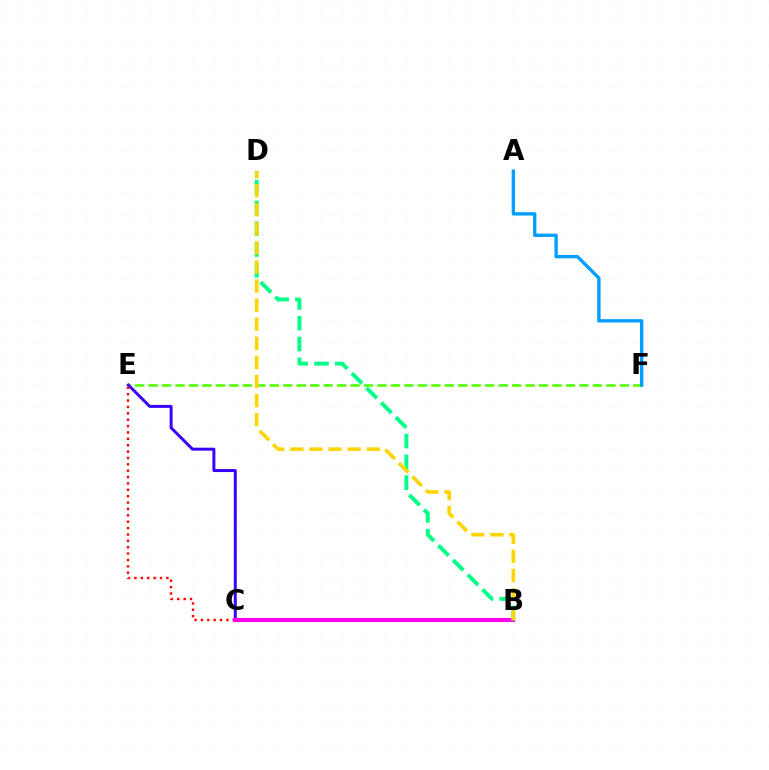{('E', 'F'): [{'color': '#4fff00', 'line_style': 'dashed', 'thickness': 1.83}], ('A', 'F'): [{'color': '#009eff', 'line_style': 'solid', 'thickness': 2.41}], ('C', 'E'): [{'color': '#3700ff', 'line_style': 'solid', 'thickness': 2.13}, {'color': '#ff0000', 'line_style': 'dotted', 'thickness': 1.73}], ('B', 'C'): [{'color': '#ff00ed', 'line_style': 'solid', 'thickness': 2.96}], ('B', 'D'): [{'color': '#00ff86', 'line_style': 'dashed', 'thickness': 2.83}, {'color': '#ffd500', 'line_style': 'dashed', 'thickness': 2.59}]}